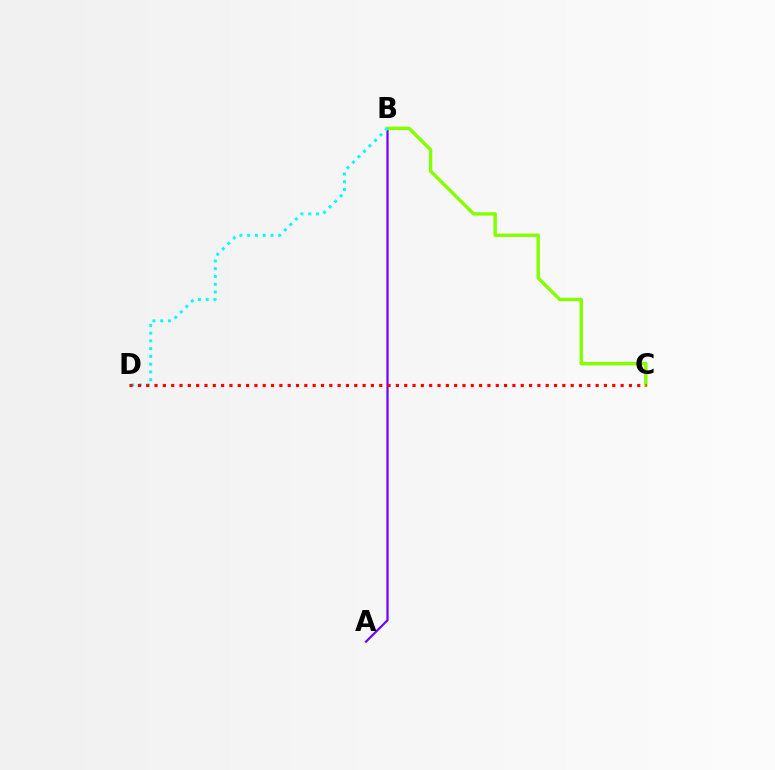{('A', 'B'): [{'color': '#7200ff', 'line_style': 'solid', 'thickness': 1.59}], ('B', 'C'): [{'color': '#84ff00', 'line_style': 'solid', 'thickness': 2.46}], ('B', 'D'): [{'color': '#00fff6', 'line_style': 'dotted', 'thickness': 2.11}], ('C', 'D'): [{'color': '#ff0000', 'line_style': 'dotted', 'thickness': 2.26}]}